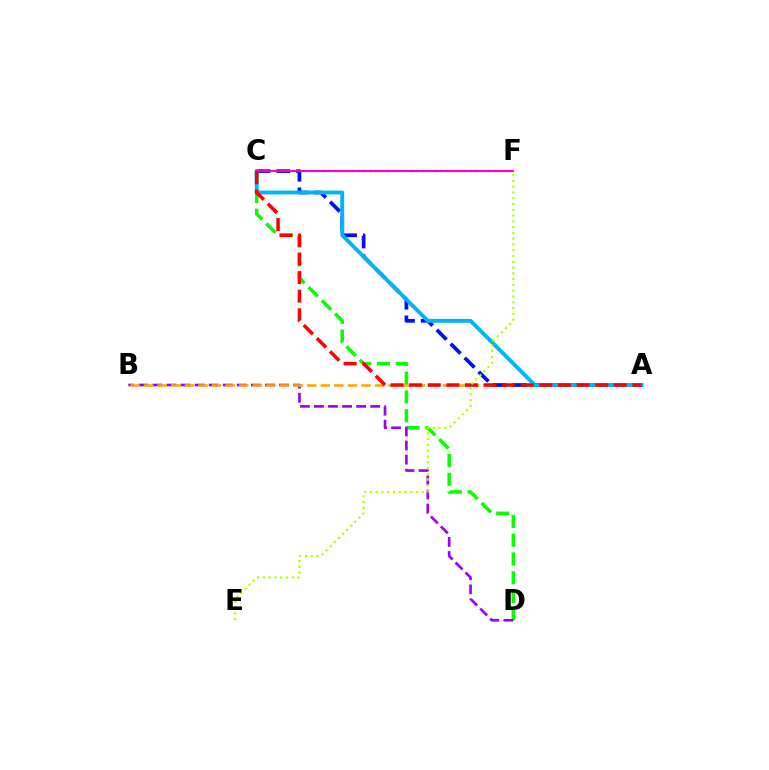{('C', 'D'): [{'color': '#08ff00', 'line_style': 'dashed', 'thickness': 2.55}], ('B', 'D'): [{'color': '#9b00ff', 'line_style': 'dashed', 'thickness': 1.91}], ('A', 'B'): [{'color': '#ffa500', 'line_style': 'dashed', 'thickness': 1.85}], ('A', 'C'): [{'color': '#0010ff', 'line_style': 'dashed', 'thickness': 2.68}, {'color': '#00b5ff', 'line_style': 'solid', 'thickness': 2.79}, {'color': '#ff0000', 'line_style': 'dashed', 'thickness': 2.53}], ('C', 'F'): [{'color': '#00ff9d', 'line_style': 'dotted', 'thickness': 1.6}, {'color': '#ff00bd', 'line_style': 'solid', 'thickness': 1.51}], ('E', 'F'): [{'color': '#b3ff00', 'line_style': 'dotted', 'thickness': 1.57}]}